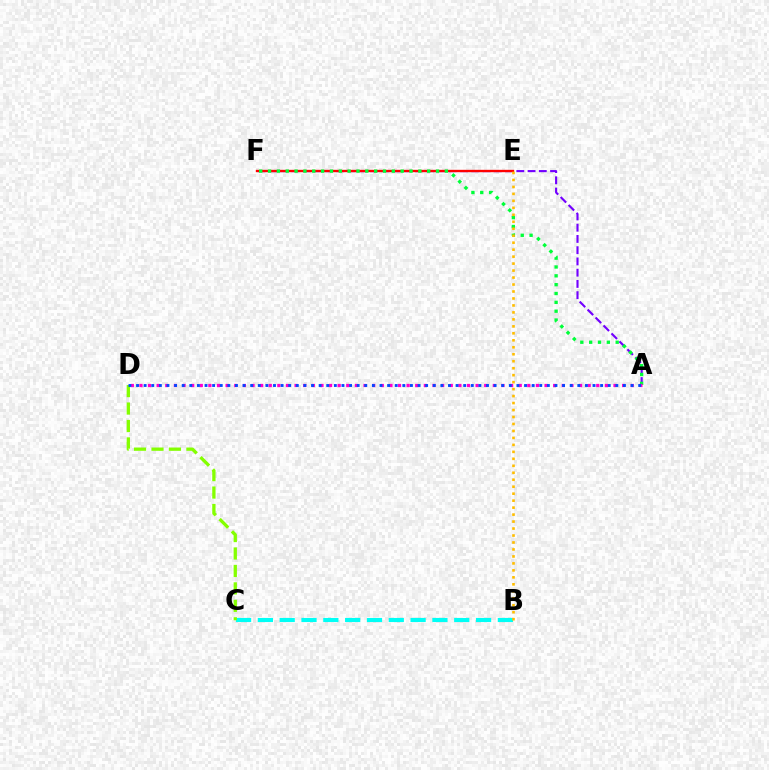{('A', 'F'): [{'color': '#7200ff', 'line_style': 'dashed', 'thickness': 1.53}, {'color': '#00ff39', 'line_style': 'dotted', 'thickness': 2.4}], ('B', 'C'): [{'color': '#00fff6', 'line_style': 'dashed', 'thickness': 2.96}], ('C', 'D'): [{'color': '#84ff00', 'line_style': 'dashed', 'thickness': 2.37}], ('E', 'F'): [{'color': '#ff0000', 'line_style': 'solid', 'thickness': 1.69}], ('B', 'E'): [{'color': '#ffbd00', 'line_style': 'dotted', 'thickness': 1.89}], ('A', 'D'): [{'color': '#ff00cf', 'line_style': 'dotted', 'thickness': 2.34}, {'color': '#004bff', 'line_style': 'dotted', 'thickness': 2.07}]}